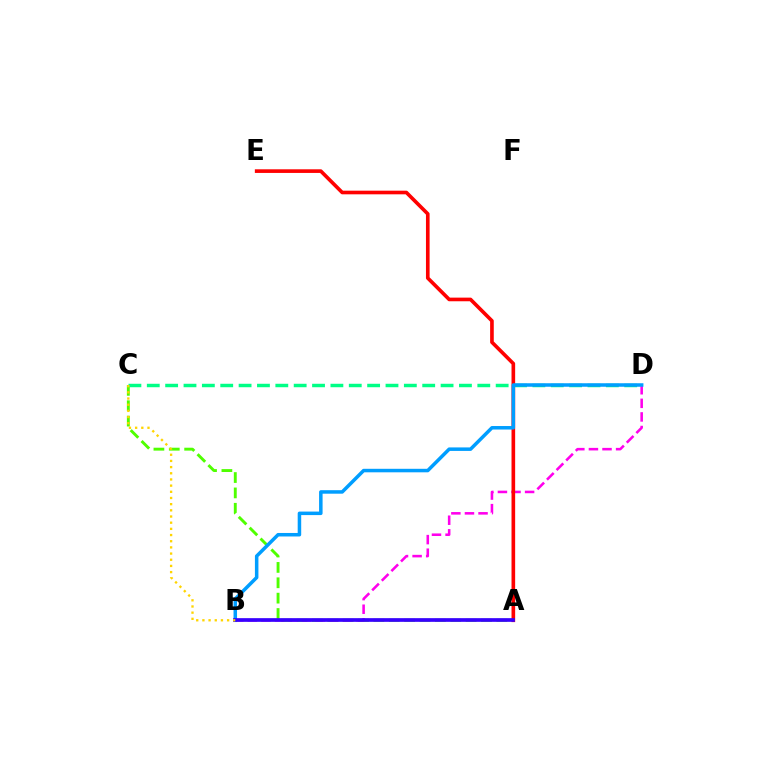{('A', 'C'): [{'color': '#4fff00', 'line_style': 'dashed', 'thickness': 2.09}], ('B', 'D'): [{'color': '#ff00ed', 'line_style': 'dashed', 'thickness': 1.85}, {'color': '#009eff', 'line_style': 'solid', 'thickness': 2.53}], ('A', 'E'): [{'color': '#ff0000', 'line_style': 'solid', 'thickness': 2.62}], ('C', 'D'): [{'color': '#00ff86', 'line_style': 'dashed', 'thickness': 2.49}], ('A', 'B'): [{'color': '#3700ff', 'line_style': 'solid', 'thickness': 2.66}], ('B', 'C'): [{'color': '#ffd500', 'line_style': 'dotted', 'thickness': 1.68}]}